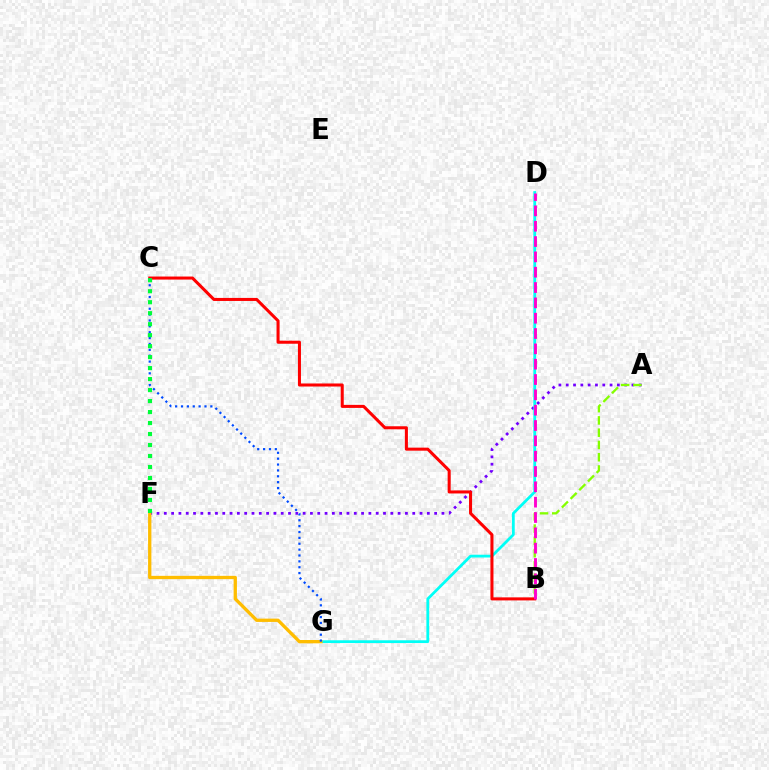{('A', 'F'): [{'color': '#7200ff', 'line_style': 'dotted', 'thickness': 1.99}], ('A', 'B'): [{'color': '#84ff00', 'line_style': 'dashed', 'thickness': 1.67}], ('D', 'G'): [{'color': '#00fff6', 'line_style': 'solid', 'thickness': 2.0}], ('B', 'C'): [{'color': '#ff0000', 'line_style': 'solid', 'thickness': 2.19}], ('F', 'G'): [{'color': '#ffbd00', 'line_style': 'solid', 'thickness': 2.38}], ('B', 'D'): [{'color': '#ff00cf', 'line_style': 'dashed', 'thickness': 2.08}], ('C', 'G'): [{'color': '#004bff', 'line_style': 'dotted', 'thickness': 1.6}], ('C', 'F'): [{'color': '#00ff39', 'line_style': 'dotted', 'thickness': 2.98}]}